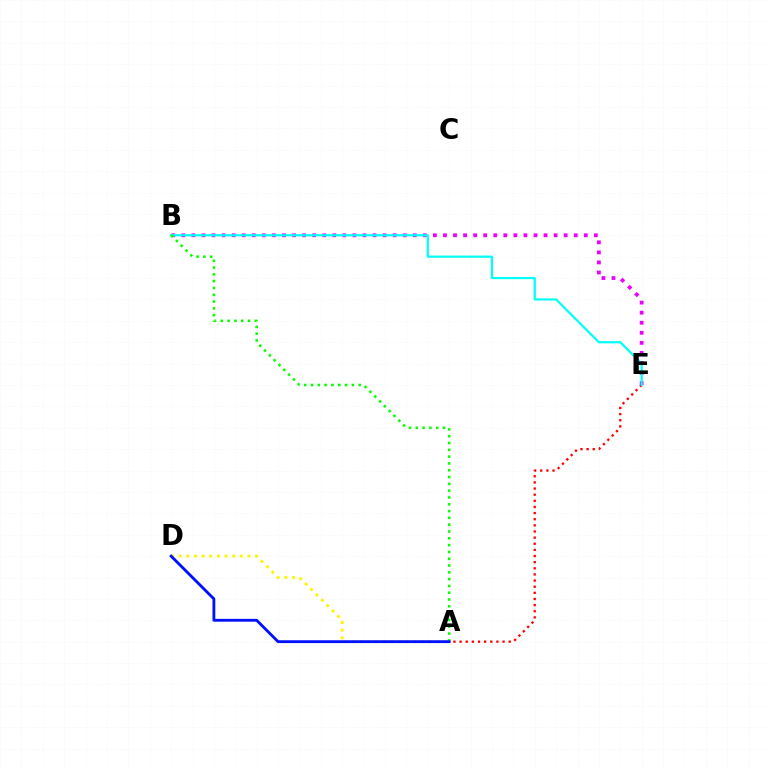{('A', 'E'): [{'color': '#ff0000', 'line_style': 'dotted', 'thickness': 1.67}], ('B', 'E'): [{'color': '#ee00ff', 'line_style': 'dotted', 'thickness': 2.73}, {'color': '#00fff6', 'line_style': 'solid', 'thickness': 1.6}], ('A', 'D'): [{'color': '#fcf500', 'line_style': 'dotted', 'thickness': 2.07}, {'color': '#0010ff', 'line_style': 'solid', 'thickness': 2.04}], ('A', 'B'): [{'color': '#08ff00', 'line_style': 'dotted', 'thickness': 1.85}]}